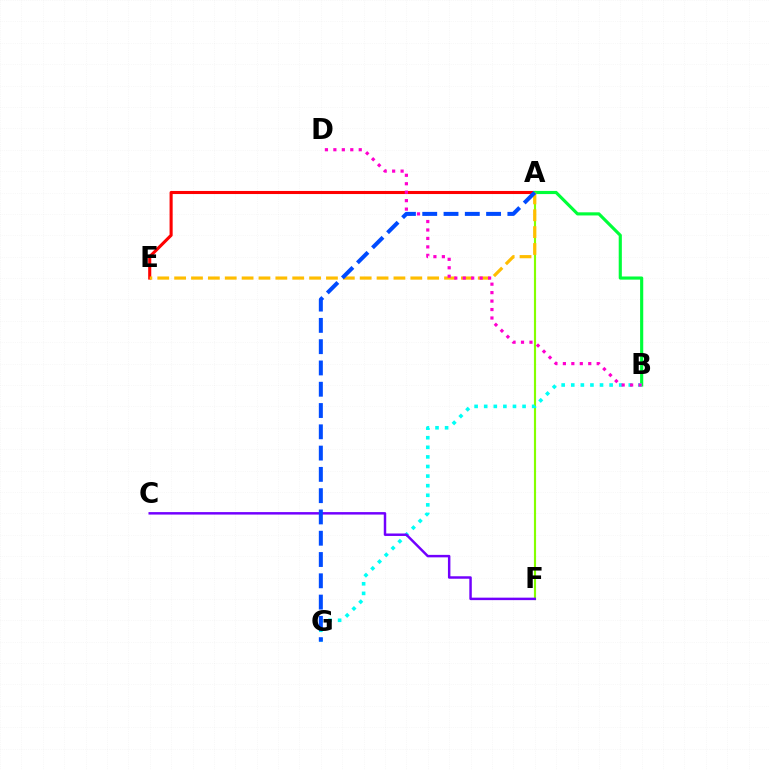{('A', 'E'): [{'color': '#ff0000', 'line_style': 'solid', 'thickness': 2.22}, {'color': '#ffbd00', 'line_style': 'dashed', 'thickness': 2.29}], ('A', 'F'): [{'color': '#84ff00', 'line_style': 'solid', 'thickness': 1.55}], ('A', 'B'): [{'color': '#00ff39', 'line_style': 'solid', 'thickness': 2.26}], ('B', 'G'): [{'color': '#00fff6', 'line_style': 'dotted', 'thickness': 2.61}], ('B', 'D'): [{'color': '#ff00cf', 'line_style': 'dotted', 'thickness': 2.3}], ('C', 'F'): [{'color': '#7200ff', 'line_style': 'solid', 'thickness': 1.78}], ('A', 'G'): [{'color': '#004bff', 'line_style': 'dashed', 'thickness': 2.89}]}